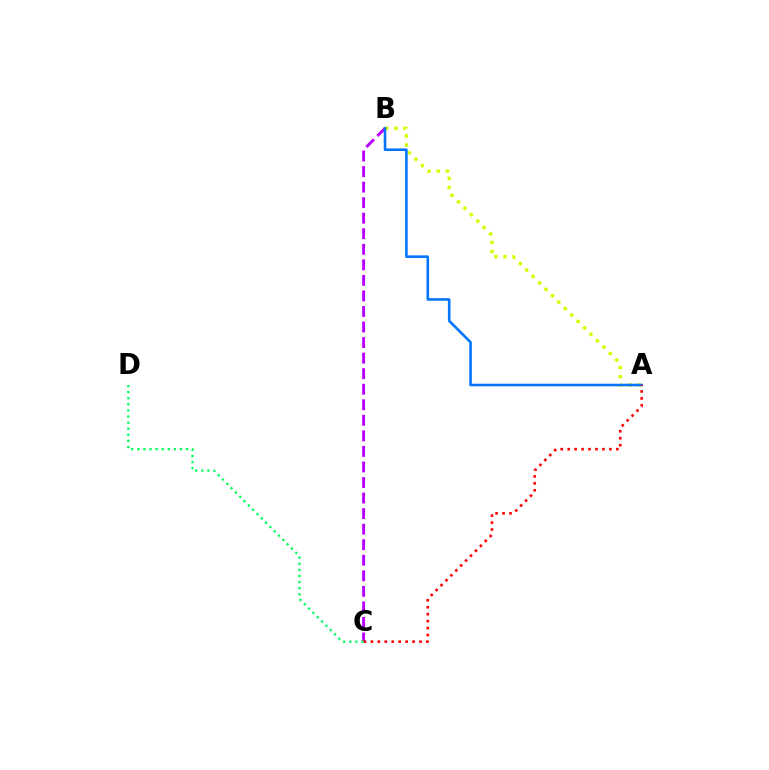{('A', 'B'): [{'color': '#d1ff00', 'line_style': 'dotted', 'thickness': 2.47}, {'color': '#0074ff', 'line_style': 'solid', 'thickness': 1.86}], ('B', 'C'): [{'color': '#b900ff', 'line_style': 'dashed', 'thickness': 2.11}], ('A', 'C'): [{'color': '#ff0000', 'line_style': 'dotted', 'thickness': 1.89}], ('C', 'D'): [{'color': '#00ff5c', 'line_style': 'dotted', 'thickness': 1.66}]}